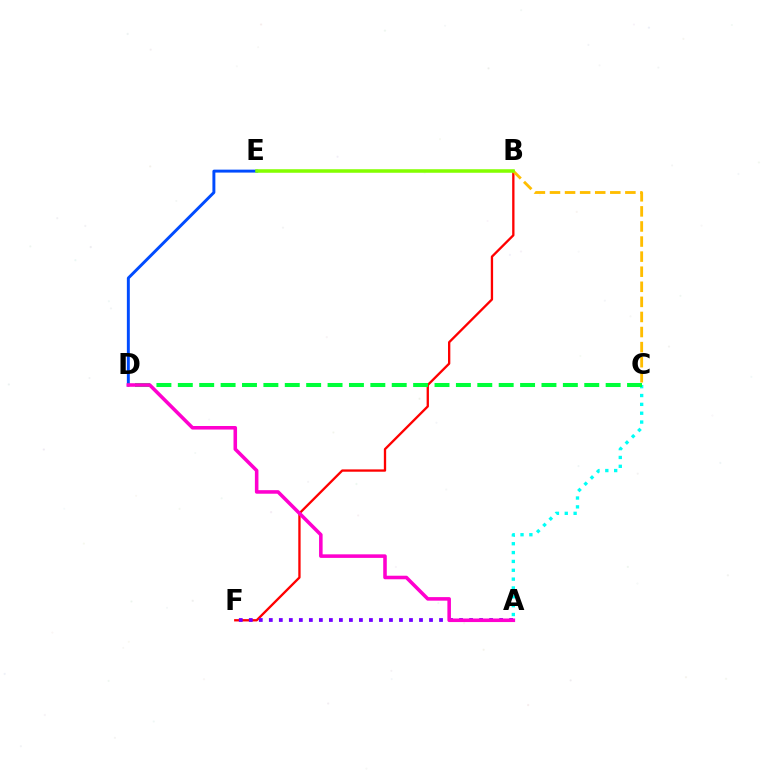{('B', 'F'): [{'color': '#ff0000', 'line_style': 'solid', 'thickness': 1.67}], ('A', 'F'): [{'color': '#7200ff', 'line_style': 'dotted', 'thickness': 2.72}], ('A', 'C'): [{'color': '#00fff6', 'line_style': 'dotted', 'thickness': 2.4}], ('B', 'C'): [{'color': '#ffbd00', 'line_style': 'dashed', 'thickness': 2.05}], ('D', 'E'): [{'color': '#004bff', 'line_style': 'solid', 'thickness': 2.12}], ('C', 'D'): [{'color': '#00ff39', 'line_style': 'dashed', 'thickness': 2.91}], ('A', 'D'): [{'color': '#ff00cf', 'line_style': 'solid', 'thickness': 2.56}], ('B', 'E'): [{'color': '#84ff00', 'line_style': 'solid', 'thickness': 2.54}]}